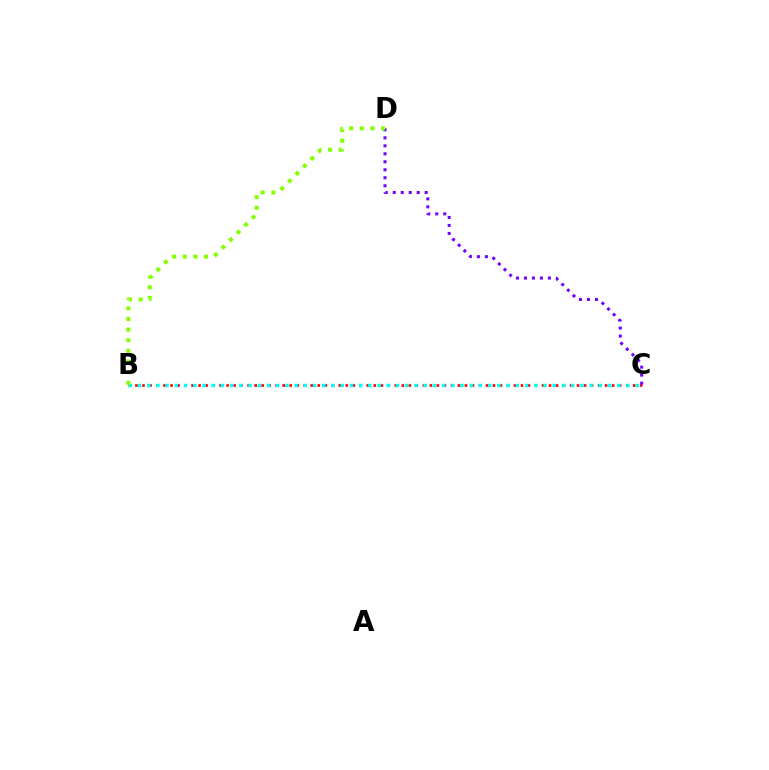{('B', 'C'): [{'color': '#ff0000', 'line_style': 'dotted', 'thickness': 1.9}, {'color': '#00fff6', 'line_style': 'dotted', 'thickness': 2.5}], ('C', 'D'): [{'color': '#7200ff', 'line_style': 'dotted', 'thickness': 2.17}], ('B', 'D'): [{'color': '#84ff00', 'line_style': 'dotted', 'thickness': 2.89}]}